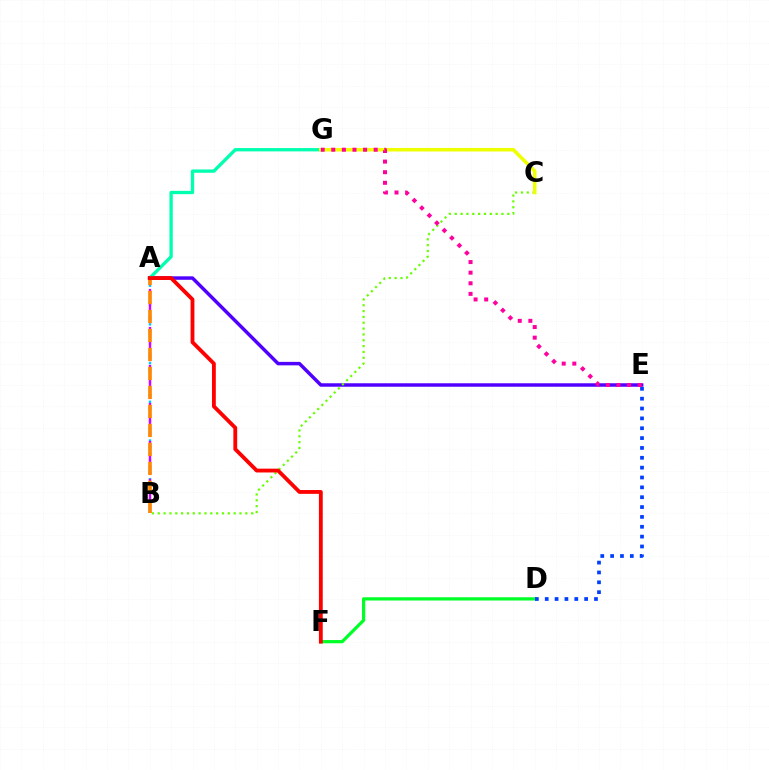{('A', 'B'): [{'color': '#00c7ff', 'line_style': 'dotted', 'thickness': 1.75}, {'color': '#d600ff', 'line_style': 'dashed', 'thickness': 1.72}, {'color': '#ff8800', 'line_style': 'dashed', 'thickness': 2.58}], ('A', 'E'): [{'color': '#4f00ff', 'line_style': 'solid', 'thickness': 2.5}], ('D', 'F'): [{'color': '#00ff27', 'line_style': 'solid', 'thickness': 2.33}], ('A', 'G'): [{'color': '#00ffaf', 'line_style': 'solid', 'thickness': 2.39}], ('B', 'C'): [{'color': '#66ff00', 'line_style': 'dotted', 'thickness': 1.59}], ('C', 'G'): [{'color': '#eeff00', 'line_style': 'solid', 'thickness': 2.56}], ('D', 'E'): [{'color': '#003fff', 'line_style': 'dotted', 'thickness': 2.68}], ('E', 'G'): [{'color': '#ff00a0', 'line_style': 'dotted', 'thickness': 2.88}], ('A', 'F'): [{'color': '#ff0000', 'line_style': 'solid', 'thickness': 2.75}]}